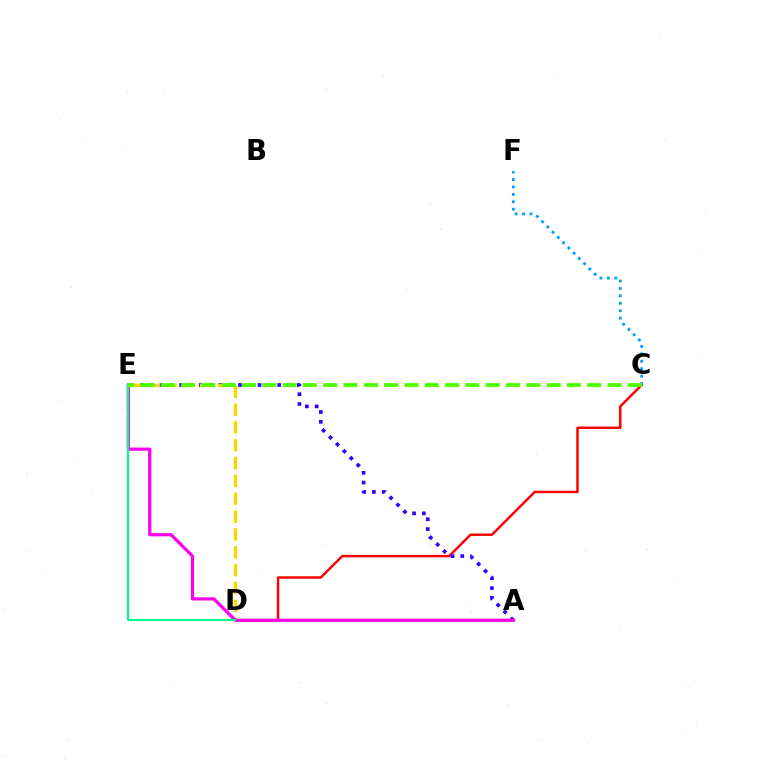{('C', 'D'): [{'color': '#ff0000', 'line_style': 'solid', 'thickness': 1.76}], ('A', 'E'): [{'color': '#3700ff', 'line_style': 'dotted', 'thickness': 2.67}, {'color': '#ff00ed', 'line_style': 'solid', 'thickness': 2.32}], ('C', 'F'): [{'color': '#009eff', 'line_style': 'dotted', 'thickness': 2.02}], ('D', 'E'): [{'color': '#ffd500', 'line_style': 'dashed', 'thickness': 2.42}, {'color': '#00ff86', 'line_style': 'solid', 'thickness': 1.5}], ('C', 'E'): [{'color': '#4fff00', 'line_style': 'dashed', 'thickness': 2.76}]}